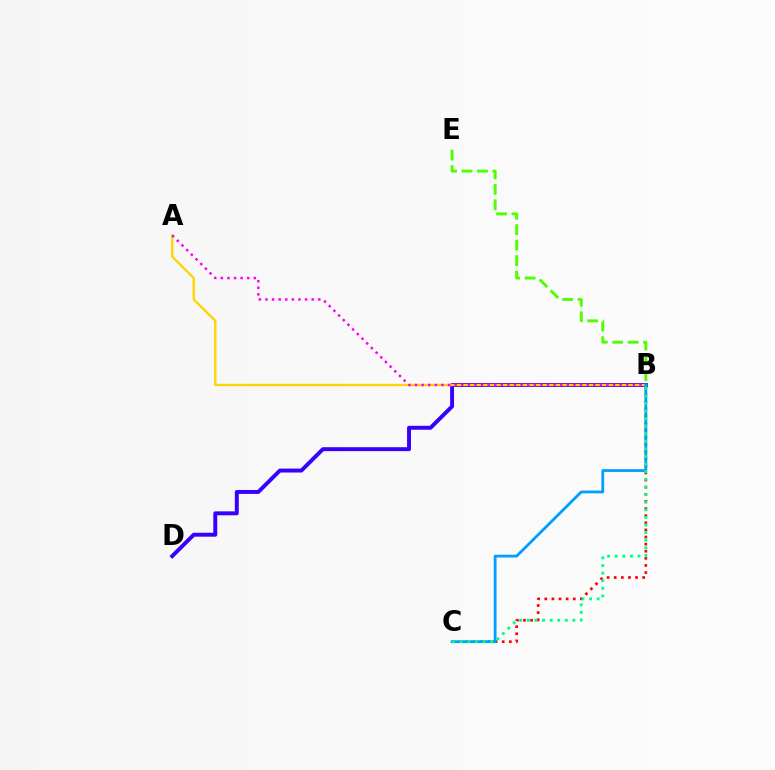{('B', 'C'): [{'color': '#ff0000', 'line_style': 'dotted', 'thickness': 1.93}, {'color': '#009eff', 'line_style': 'solid', 'thickness': 2.0}, {'color': '#00ff86', 'line_style': 'dotted', 'thickness': 2.07}], ('B', 'D'): [{'color': '#3700ff', 'line_style': 'solid', 'thickness': 2.84}], ('A', 'B'): [{'color': '#ffd500', 'line_style': 'solid', 'thickness': 1.67}, {'color': '#ff00ed', 'line_style': 'dotted', 'thickness': 1.79}], ('B', 'E'): [{'color': '#4fff00', 'line_style': 'dashed', 'thickness': 2.1}]}